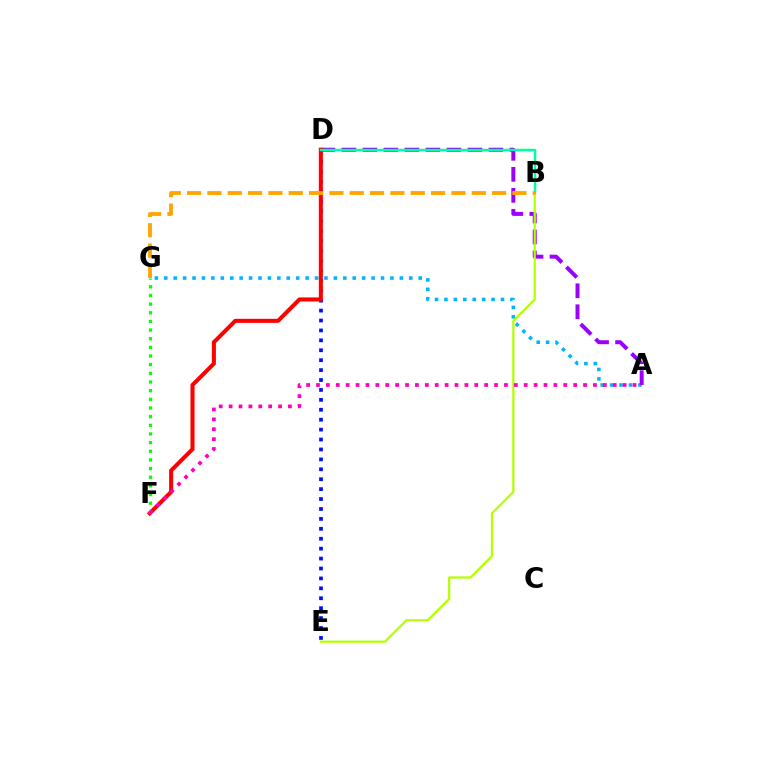{('A', 'G'): [{'color': '#00b5ff', 'line_style': 'dotted', 'thickness': 2.56}], ('D', 'E'): [{'color': '#0010ff', 'line_style': 'dotted', 'thickness': 2.7}], ('A', 'D'): [{'color': '#9b00ff', 'line_style': 'dashed', 'thickness': 2.85}], ('B', 'E'): [{'color': '#b3ff00', 'line_style': 'solid', 'thickness': 1.6}], ('D', 'F'): [{'color': '#ff0000', 'line_style': 'solid', 'thickness': 2.91}], ('F', 'G'): [{'color': '#08ff00', 'line_style': 'dotted', 'thickness': 2.35}], ('B', 'D'): [{'color': '#00ff9d', 'line_style': 'solid', 'thickness': 1.76}], ('A', 'F'): [{'color': '#ff00bd', 'line_style': 'dotted', 'thickness': 2.69}], ('B', 'G'): [{'color': '#ffa500', 'line_style': 'dashed', 'thickness': 2.76}]}